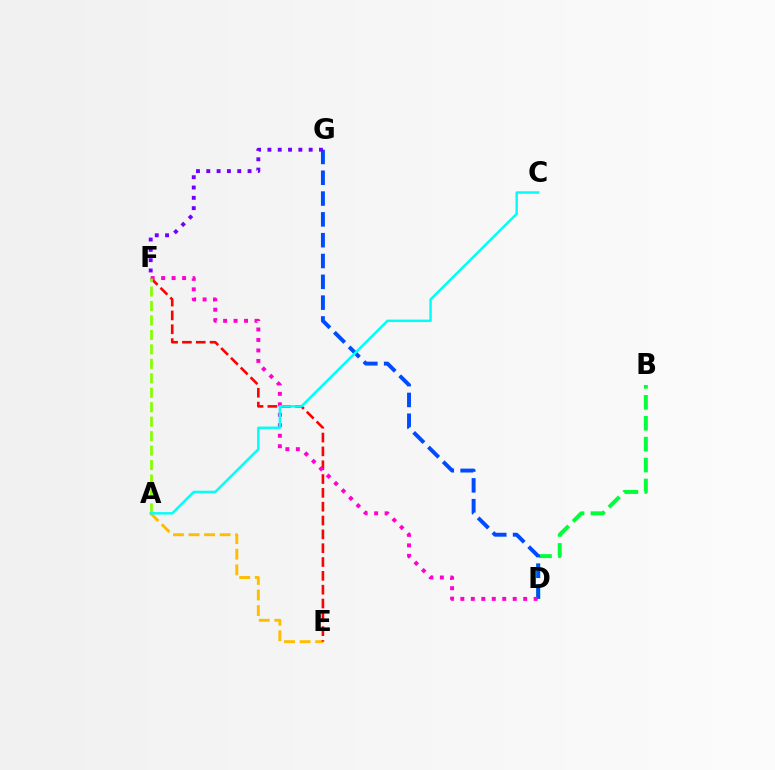{('B', 'D'): [{'color': '#00ff39', 'line_style': 'dashed', 'thickness': 2.84}], ('A', 'E'): [{'color': '#ffbd00', 'line_style': 'dashed', 'thickness': 2.12}], ('E', 'F'): [{'color': '#ff0000', 'line_style': 'dashed', 'thickness': 1.88}], ('D', 'G'): [{'color': '#004bff', 'line_style': 'dashed', 'thickness': 2.83}], ('D', 'F'): [{'color': '#ff00cf', 'line_style': 'dotted', 'thickness': 2.85}], ('F', 'G'): [{'color': '#7200ff', 'line_style': 'dotted', 'thickness': 2.8}], ('A', 'F'): [{'color': '#84ff00', 'line_style': 'dashed', 'thickness': 1.96}], ('A', 'C'): [{'color': '#00fff6', 'line_style': 'solid', 'thickness': 1.77}]}